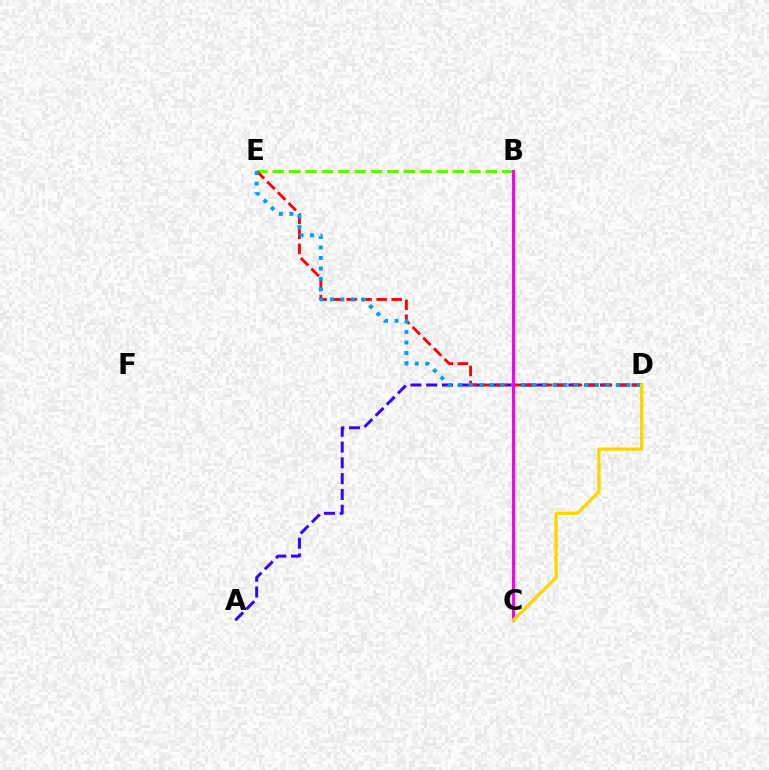{('B', 'E'): [{'color': '#4fff00', 'line_style': 'dashed', 'thickness': 2.23}], ('A', 'D'): [{'color': '#3700ff', 'line_style': 'dashed', 'thickness': 2.15}], ('D', 'E'): [{'color': '#ff0000', 'line_style': 'dashed', 'thickness': 2.04}, {'color': '#009eff', 'line_style': 'dotted', 'thickness': 2.85}], ('B', 'C'): [{'color': '#00ff86', 'line_style': 'dashed', 'thickness': 2.05}, {'color': '#ff00ed', 'line_style': 'solid', 'thickness': 2.26}], ('C', 'D'): [{'color': '#ffd500', 'line_style': 'solid', 'thickness': 2.39}]}